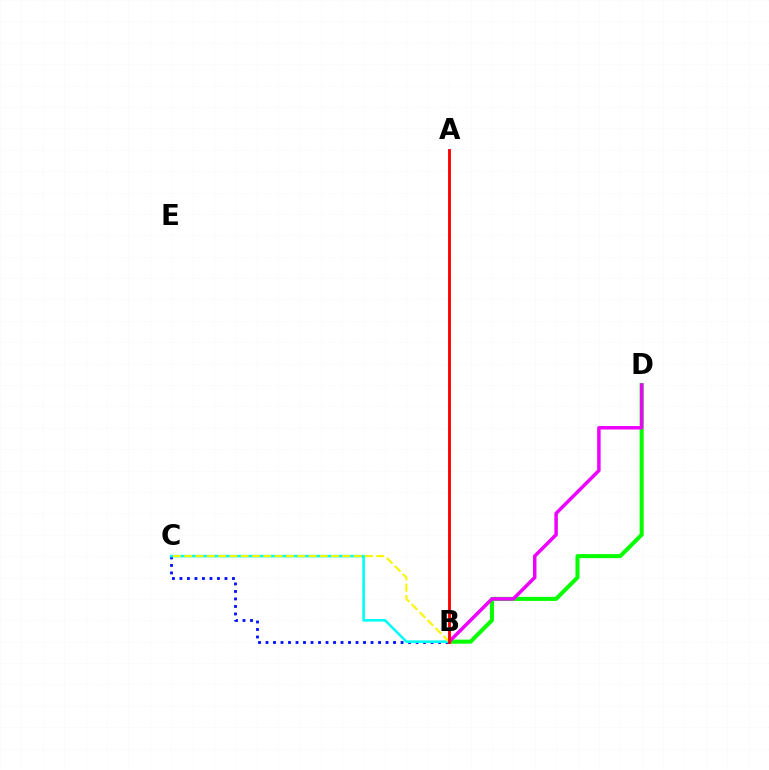{('B', 'D'): [{'color': '#08ff00', 'line_style': 'solid', 'thickness': 2.91}, {'color': '#ee00ff', 'line_style': 'solid', 'thickness': 2.5}], ('B', 'C'): [{'color': '#0010ff', 'line_style': 'dotted', 'thickness': 2.04}, {'color': '#00fff6', 'line_style': 'solid', 'thickness': 1.86}, {'color': '#fcf500', 'line_style': 'dashed', 'thickness': 1.53}], ('A', 'B'): [{'color': '#ff0000', 'line_style': 'solid', 'thickness': 2.06}]}